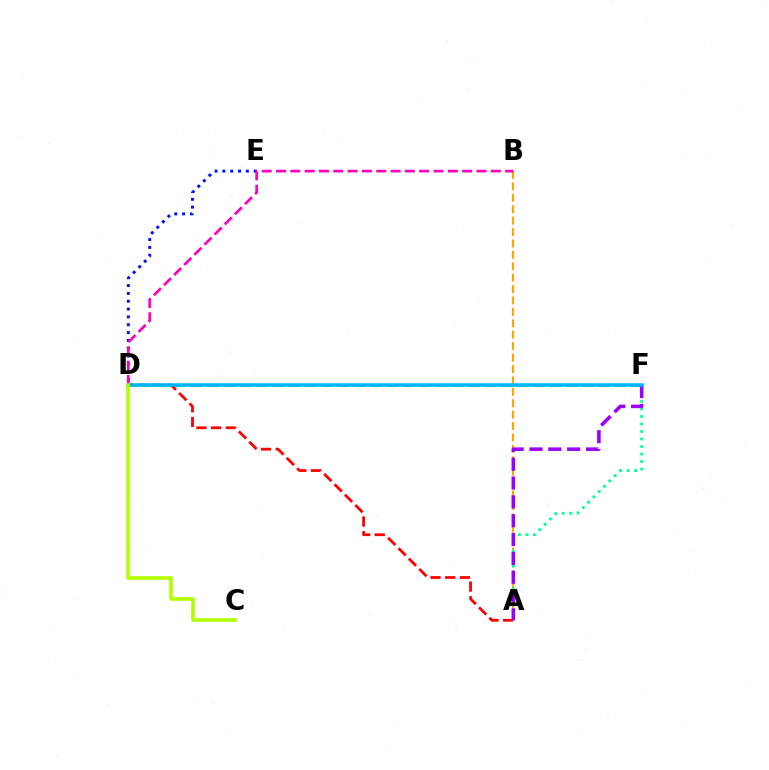{('A', 'D'): [{'color': '#ff0000', 'line_style': 'dashed', 'thickness': 2.0}], ('A', 'B'): [{'color': '#ffa500', 'line_style': 'dashed', 'thickness': 1.55}], ('D', 'E'): [{'color': '#0010ff', 'line_style': 'dotted', 'thickness': 2.13}], ('D', 'F'): [{'color': '#08ff00', 'line_style': 'dashed', 'thickness': 2.21}, {'color': '#00b5ff', 'line_style': 'solid', 'thickness': 2.54}], ('A', 'F'): [{'color': '#00ff9d', 'line_style': 'dotted', 'thickness': 2.04}, {'color': '#9b00ff', 'line_style': 'dashed', 'thickness': 2.56}], ('B', 'D'): [{'color': '#ff00bd', 'line_style': 'dashed', 'thickness': 1.95}], ('C', 'D'): [{'color': '#b3ff00', 'line_style': 'solid', 'thickness': 2.62}]}